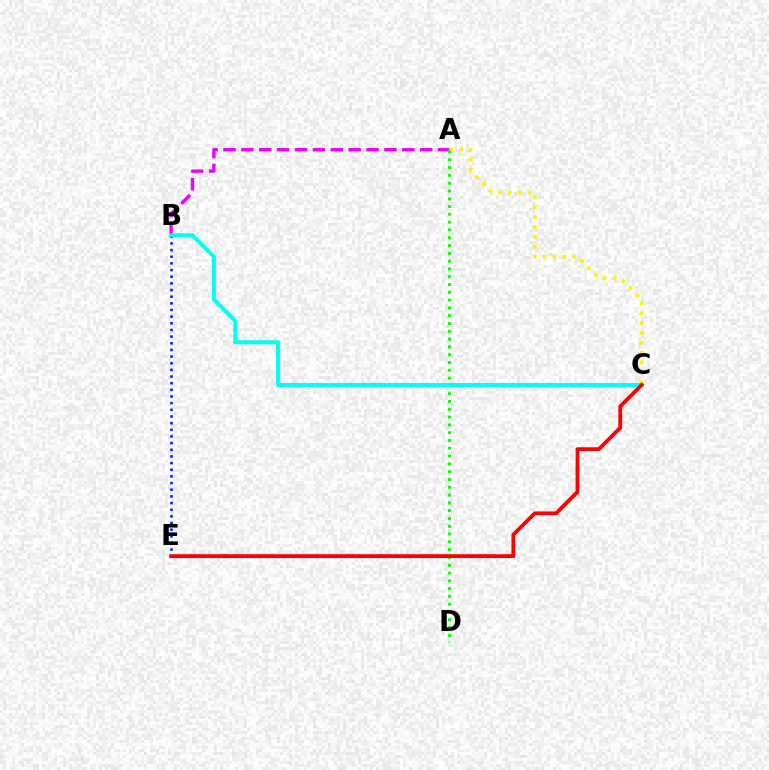{('A', 'C'): [{'color': '#fcf500', 'line_style': 'dotted', 'thickness': 2.69}], ('B', 'E'): [{'color': '#0010ff', 'line_style': 'dotted', 'thickness': 1.81}], ('A', 'B'): [{'color': '#ee00ff', 'line_style': 'dashed', 'thickness': 2.43}], ('A', 'D'): [{'color': '#08ff00', 'line_style': 'dotted', 'thickness': 2.12}], ('B', 'C'): [{'color': '#00fff6', 'line_style': 'solid', 'thickness': 2.87}], ('C', 'E'): [{'color': '#ff0000', 'line_style': 'solid', 'thickness': 2.74}]}